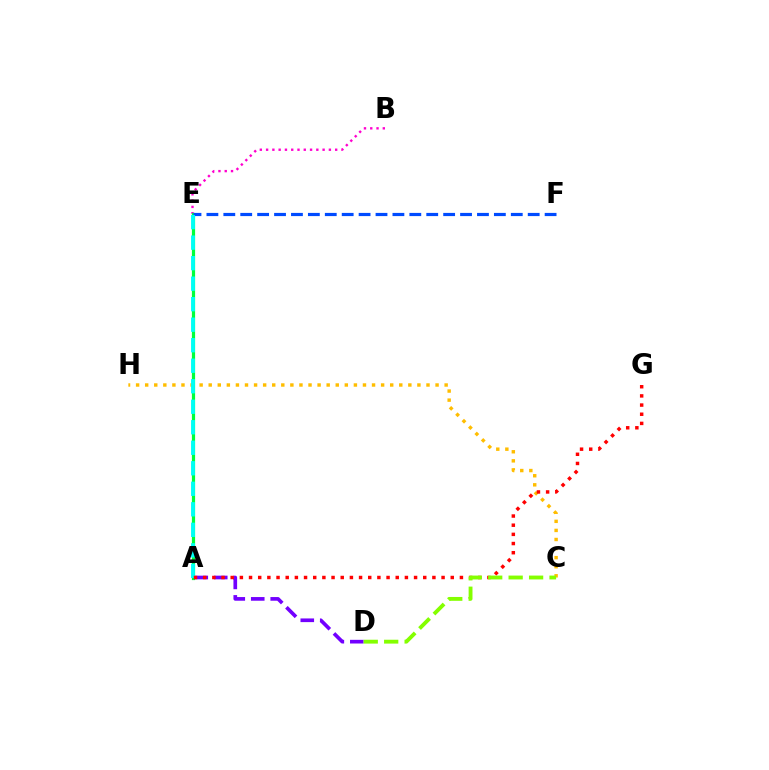{('B', 'E'): [{'color': '#ff00cf', 'line_style': 'dotted', 'thickness': 1.71}], ('A', 'D'): [{'color': '#7200ff', 'line_style': 'dashed', 'thickness': 2.64}], ('A', 'E'): [{'color': '#00ff39', 'line_style': 'solid', 'thickness': 2.31}, {'color': '#00fff6', 'line_style': 'dashed', 'thickness': 2.79}], ('C', 'H'): [{'color': '#ffbd00', 'line_style': 'dotted', 'thickness': 2.47}], ('E', 'F'): [{'color': '#004bff', 'line_style': 'dashed', 'thickness': 2.3}], ('A', 'G'): [{'color': '#ff0000', 'line_style': 'dotted', 'thickness': 2.49}], ('C', 'D'): [{'color': '#84ff00', 'line_style': 'dashed', 'thickness': 2.78}]}